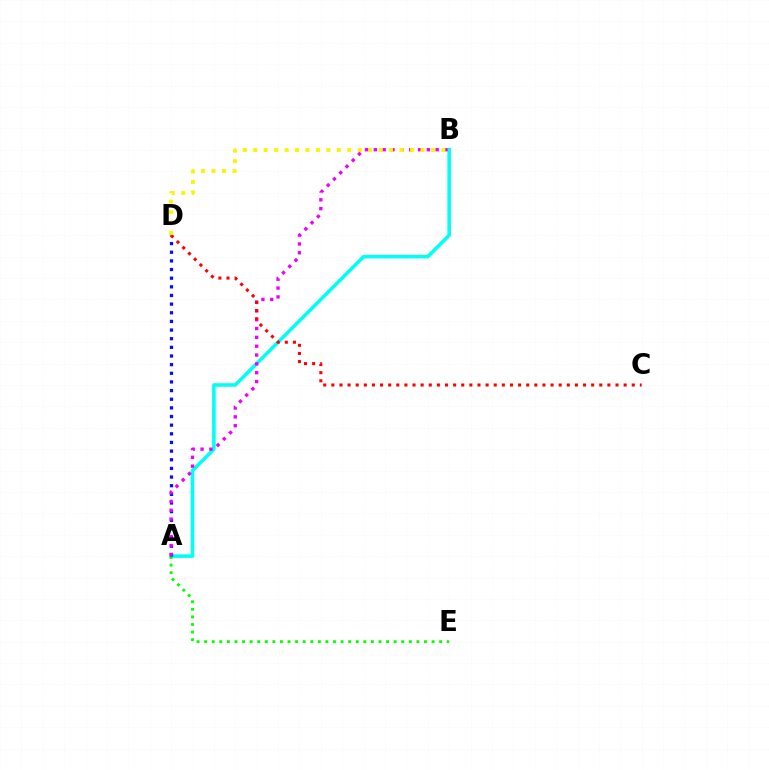{('A', 'B'): [{'color': '#00fff6', 'line_style': 'solid', 'thickness': 2.58}, {'color': '#ee00ff', 'line_style': 'dotted', 'thickness': 2.4}], ('A', 'E'): [{'color': '#08ff00', 'line_style': 'dotted', 'thickness': 2.06}], ('A', 'D'): [{'color': '#0010ff', 'line_style': 'dotted', 'thickness': 2.35}], ('C', 'D'): [{'color': '#ff0000', 'line_style': 'dotted', 'thickness': 2.21}], ('B', 'D'): [{'color': '#fcf500', 'line_style': 'dotted', 'thickness': 2.84}]}